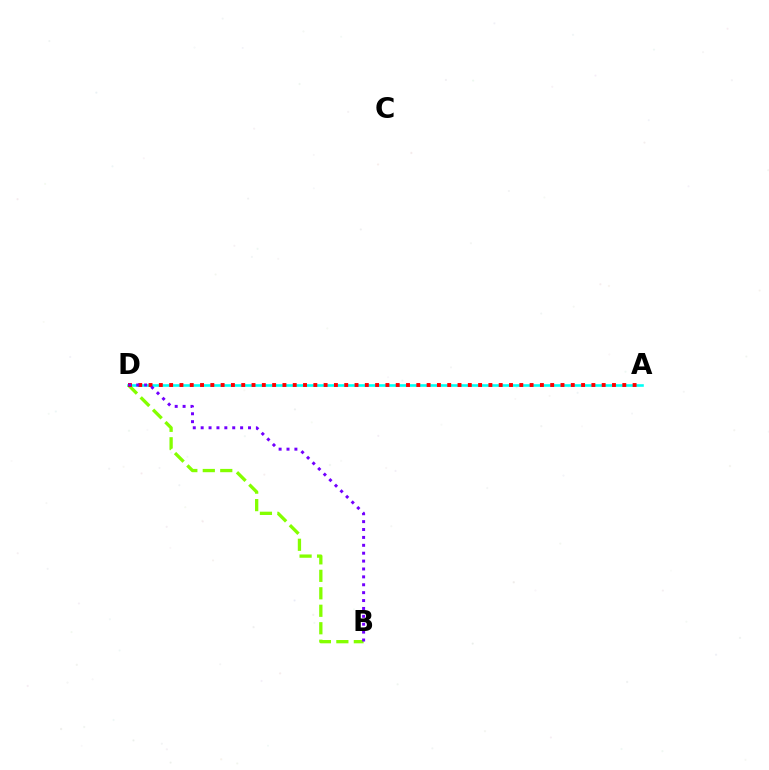{('A', 'D'): [{'color': '#00fff6', 'line_style': 'solid', 'thickness': 1.88}, {'color': '#ff0000', 'line_style': 'dotted', 'thickness': 2.8}], ('B', 'D'): [{'color': '#84ff00', 'line_style': 'dashed', 'thickness': 2.37}, {'color': '#7200ff', 'line_style': 'dotted', 'thickness': 2.14}]}